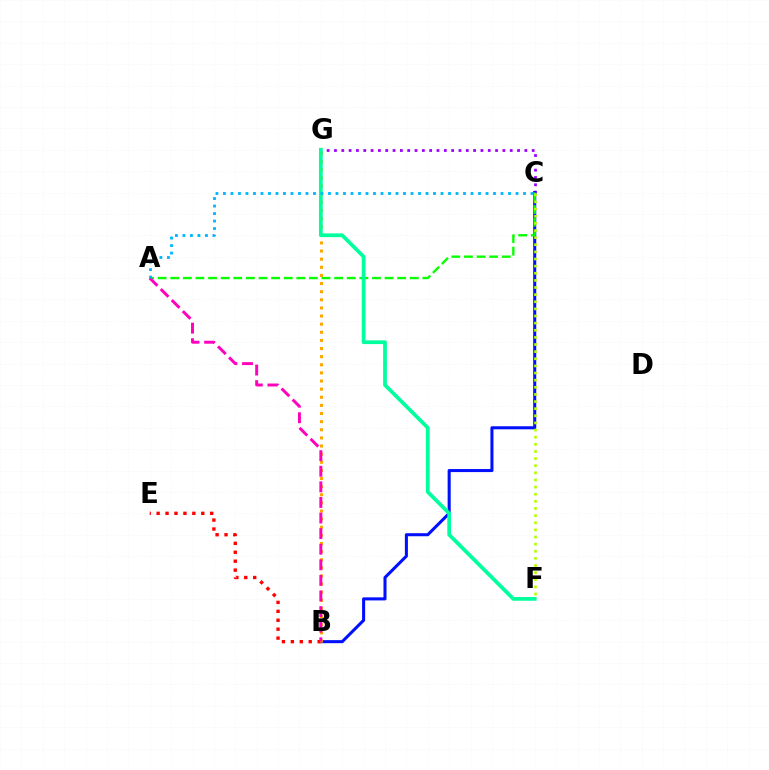{('C', 'G'): [{'color': '#9b00ff', 'line_style': 'dotted', 'thickness': 1.99}], ('B', 'C'): [{'color': '#0010ff', 'line_style': 'solid', 'thickness': 2.2}], ('A', 'C'): [{'color': '#08ff00', 'line_style': 'dashed', 'thickness': 1.71}, {'color': '#00b5ff', 'line_style': 'dotted', 'thickness': 2.04}], ('B', 'E'): [{'color': '#ff0000', 'line_style': 'dotted', 'thickness': 2.43}], ('C', 'F'): [{'color': '#b3ff00', 'line_style': 'dotted', 'thickness': 1.94}], ('B', 'G'): [{'color': '#ffa500', 'line_style': 'dotted', 'thickness': 2.21}], ('A', 'B'): [{'color': '#ff00bd', 'line_style': 'dashed', 'thickness': 2.12}], ('F', 'G'): [{'color': '#00ff9d', 'line_style': 'solid', 'thickness': 2.69}]}